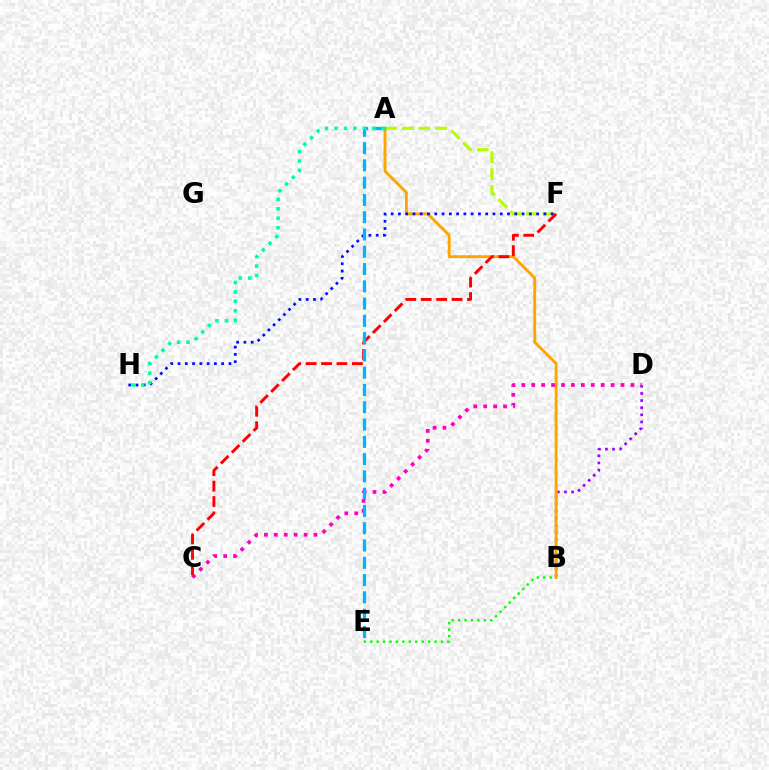{('A', 'F'): [{'color': '#b3ff00', 'line_style': 'dashed', 'thickness': 2.28}], ('B', 'D'): [{'color': '#9b00ff', 'line_style': 'dotted', 'thickness': 1.94}], ('A', 'B'): [{'color': '#ffa500', 'line_style': 'solid', 'thickness': 2.09}], ('C', 'D'): [{'color': '#ff00bd', 'line_style': 'dotted', 'thickness': 2.69}], ('C', 'F'): [{'color': '#ff0000', 'line_style': 'dashed', 'thickness': 2.09}], ('F', 'H'): [{'color': '#0010ff', 'line_style': 'dotted', 'thickness': 1.98}], ('A', 'E'): [{'color': '#00b5ff', 'line_style': 'dashed', 'thickness': 2.35}], ('A', 'H'): [{'color': '#00ff9d', 'line_style': 'dotted', 'thickness': 2.57}], ('B', 'E'): [{'color': '#08ff00', 'line_style': 'dotted', 'thickness': 1.75}]}